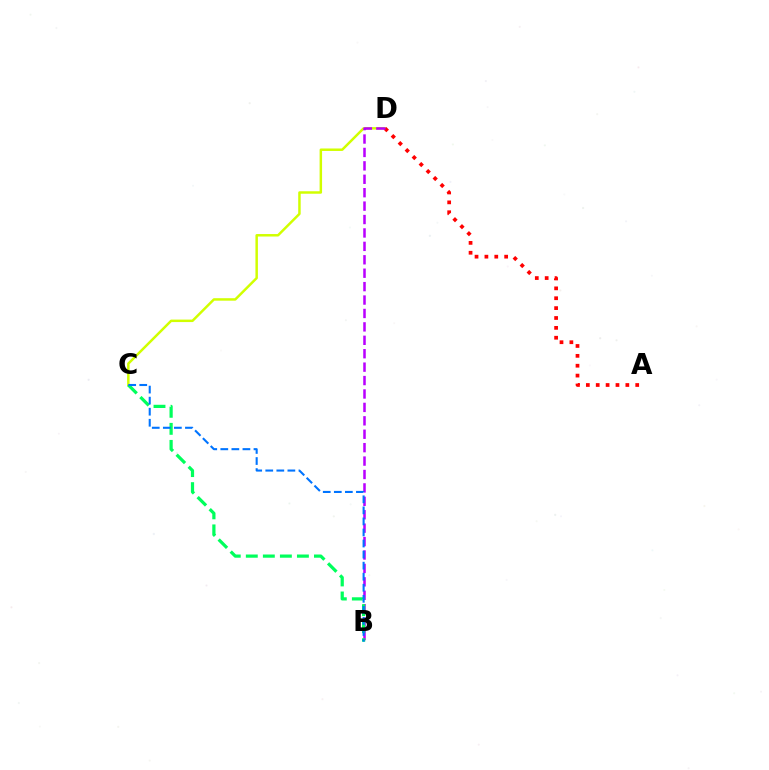{('C', 'D'): [{'color': '#d1ff00', 'line_style': 'solid', 'thickness': 1.79}], ('A', 'D'): [{'color': '#ff0000', 'line_style': 'dotted', 'thickness': 2.68}], ('B', 'D'): [{'color': '#b900ff', 'line_style': 'dashed', 'thickness': 1.82}], ('B', 'C'): [{'color': '#00ff5c', 'line_style': 'dashed', 'thickness': 2.31}, {'color': '#0074ff', 'line_style': 'dashed', 'thickness': 1.5}]}